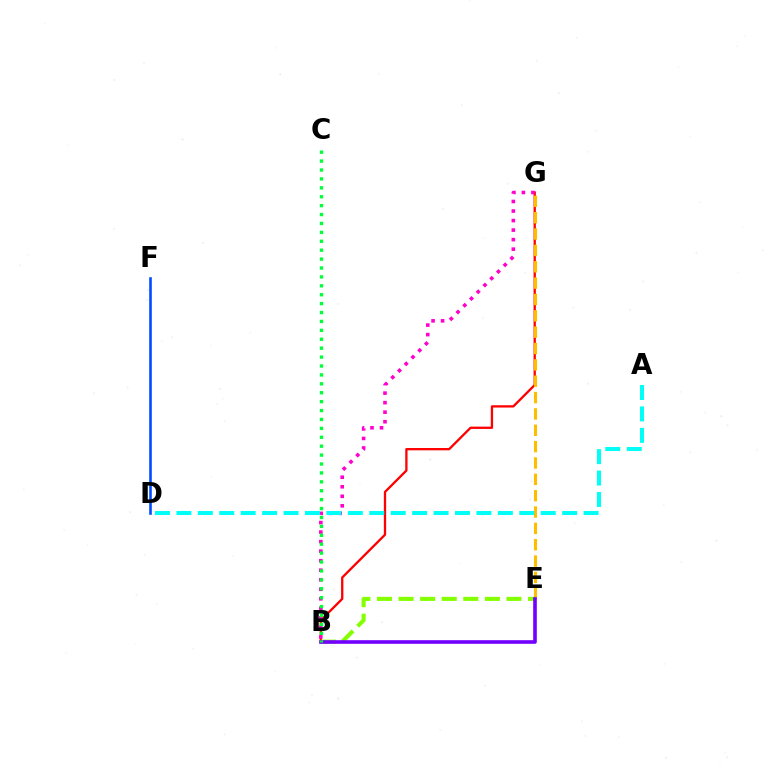{('D', 'F'): [{'color': '#004bff', 'line_style': 'solid', 'thickness': 1.87}], ('B', 'G'): [{'color': '#ff0000', 'line_style': 'solid', 'thickness': 1.66}, {'color': '#ff00cf', 'line_style': 'dotted', 'thickness': 2.59}], ('E', 'G'): [{'color': '#ffbd00', 'line_style': 'dashed', 'thickness': 2.22}], ('B', 'E'): [{'color': '#84ff00', 'line_style': 'dashed', 'thickness': 2.93}, {'color': '#7200ff', 'line_style': 'solid', 'thickness': 2.61}], ('B', 'C'): [{'color': '#00ff39', 'line_style': 'dotted', 'thickness': 2.42}], ('A', 'D'): [{'color': '#00fff6', 'line_style': 'dashed', 'thickness': 2.91}]}